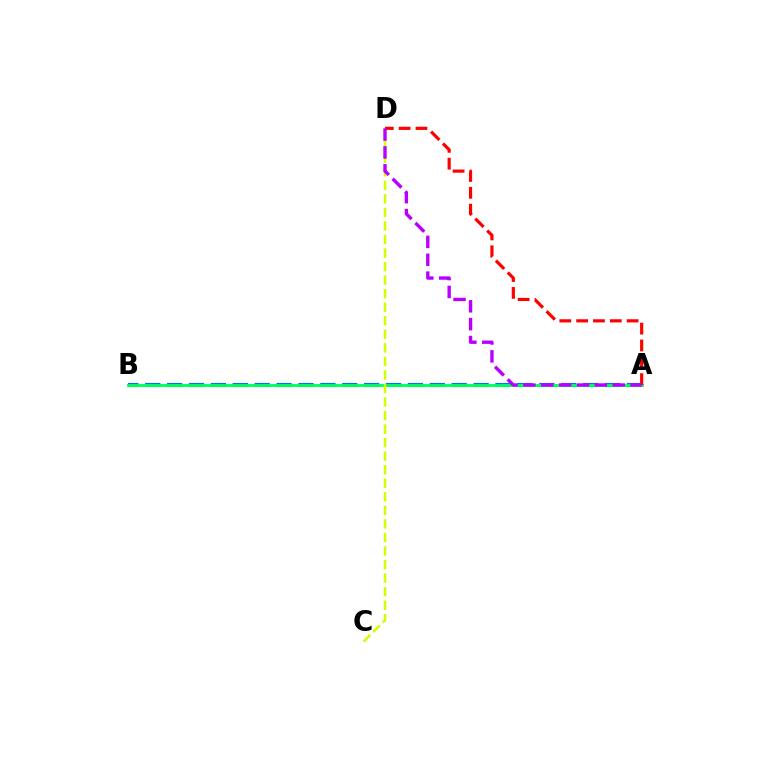{('A', 'B'): [{'color': '#0074ff', 'line_style': 'dashed', 'thickness': 2.97}, {'color': '#00ff5c', 'line_style': 'solid', 'thickness': 2.08}], ('C', 'D'): [{'color': '#d1ff00', 'line_style': 'dashed', 'thickness': 1.84}], ('A', 'D'): [{'color': '#ff0000', 'line_style': 'dashed', 'thickness': 2.29}, {'color': '#b900ff', 'line_style': 'dashed', 'thickness': 2.43}]}